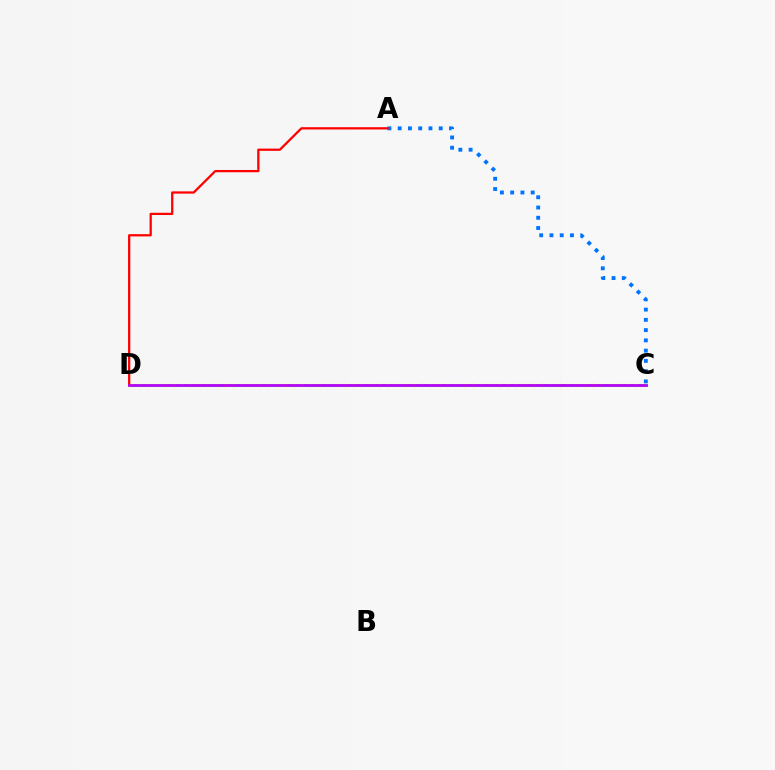{('A', 'C'): [{'color': '#0074ff', 'line_style': 'dotted', 'thickness': 2.79}], ('C', 'D'): [{'color': '#00ff5c', 'line_style': 'solid', 'thickness': 1.88}, {'color': '#d1ff00', 'line_style': 'dotted', 'thickness': 2.33}, {'color': '#b900ff', 'line_style': 'solid', 'thickness': 1.97}], ('A', 'D'): [{'color': '#ff0000', 'line_style': 'solid', 'thickness': 1.63}]}